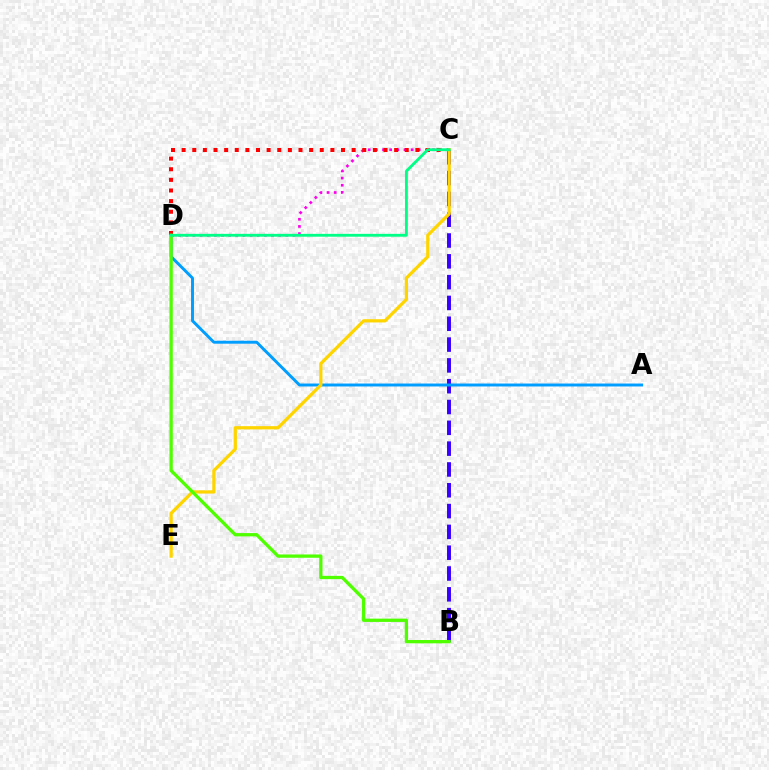{('B', 'C'): [{'color': '#3700ff', 'line_style': 'dashed', 'thickness': 2.83}], ('C', 'D'): [{'color': '#ff00ed', 'line_style': 'dotted', 'thickness': 1.94}, {'color': '#ff0000', 'line_style': 'dotted', 'thickness': 2.89}, {'color': '#00ff86', 'line_style': 'solid', 'thickness': 2.05}], ('A', 'D'): [{'color': '#009eff', 'line_style': 'solid', 'thickness': 2.12}], ('C', 'E'): [{'color': '#ffd500', 'line_style': 'solid', 'thickness': 2.34}], ('B', 'D'): [{'color': '#4fff00', 'line_style': 'solid', 'thickness': 2.37}]}